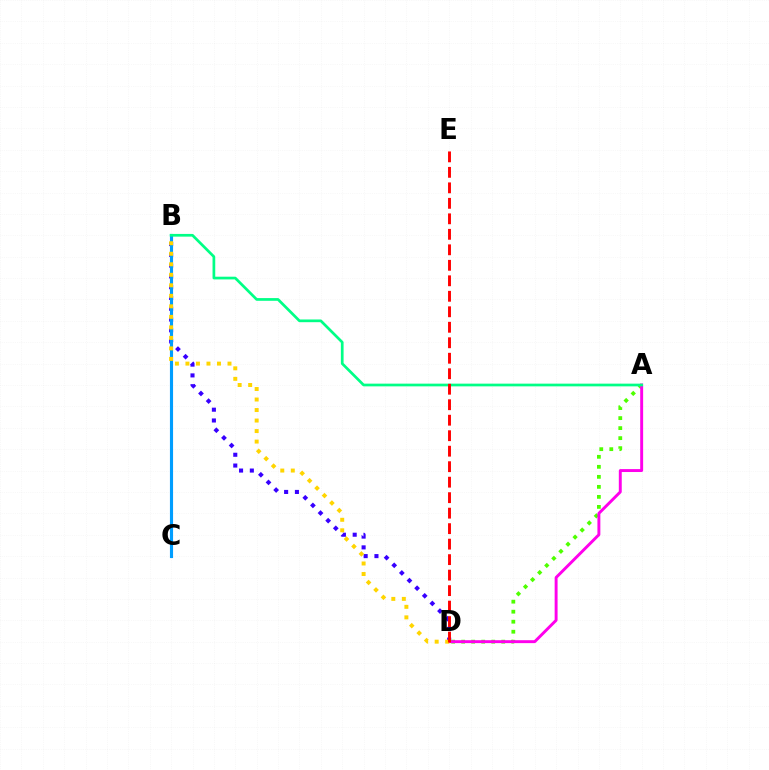{('B', 'D'): [{'color': '#3700ff', 'line_style': 'dotted', 'thickness': 2.93}, {'color': '#ffd500', 'line_style': 'dotted', 'thickness': 2.86}], ('B', 'C'): [{'color': '#009eff', 'line_style': 'solid', 'thickness': 2.25}], ('A', 'D'): [{'color': '#4fff00', 'line_style': 'dotted', 'thickness': 2.72}, {'color': '#ff00ed', 'line_style': 'solid', 'thickness': 2.11}], ('A', 'B'): [{'color': '#00ff86', 'line_style': 'solid', 'thickness': 1.95}], ('D', 'E'): [{'color': '#ff0000', 'line_style': 'dashed', 'thickness': 2.1}]}